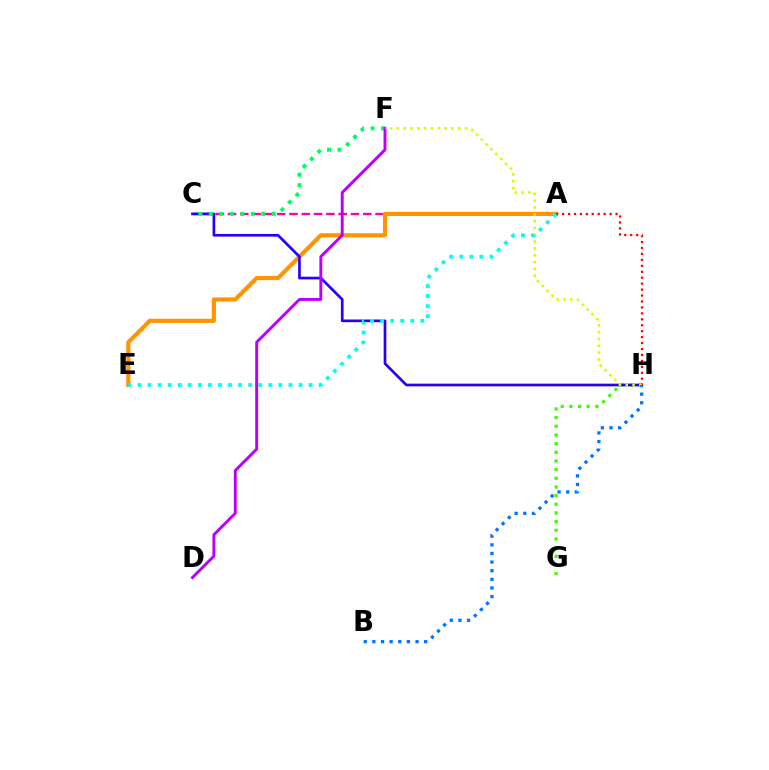{('G', 'H'): [{'color': '#3dff00', 'line_style': 'dotted', 'thickness': 2.35}], ('A', 'C'): [{'color': '#ff00ac', 'line_style': 'dashed', 'thickness': 1.67}], ('A', 'E'): [{'color': '#ff9400', 'line_style': 'solid', 'thickness': 2.98}, {'color': '#00fff6', 'line_style': 'dotted', 'thickness': 2.73}], ('C', 'H'): [{'color': '#2500ff', 'line_style': 'solid', 'thickness': 1.93}], ('C', 'F'): [{'color': '#00ff5c', 'line_style': 'dotted', 'thickness': 2.85}], ('A', 'H'): [{'color': '#ff0000', 'line_style': 'dotted', 'thickness': 1.61}], ('D', 'F'): [{'color': '#b900ff', 'line_style': 'solid', 'thickness': 2.1}], ('F', 'H'): [{'color': '#d1ff00', 'line_style': 'dotted', 'thickness': 1.85}], ('B', 'H'): [{'color': '#0074ff', 'line_style': 'dotted', 'thickness': 2.34}]}